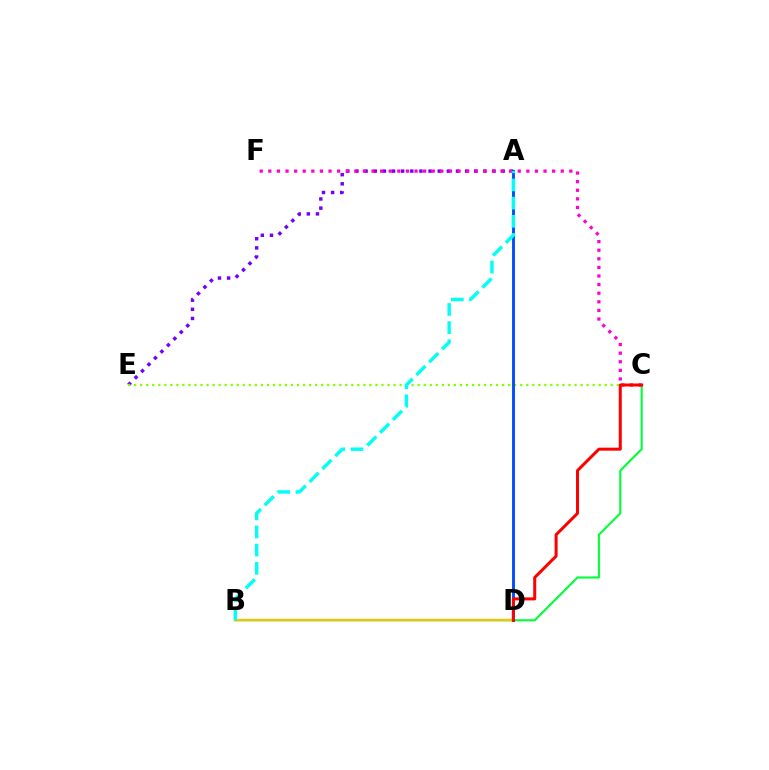{('A', 'E'): [{'color': '#7200ff', 'line_style': 'dotted', 'thickness': 2.48}], ('B', 'C'): [{'color': '#00ff39', 'line_style': 'solid', 'thickness': 1.52}], ('C', 'F'): [{'color': '#ff00cf', 'line_style': 'dotted', 'thickness': 2.34}], ('C', 'E'): [{'color': '#84ff00', 'line_style': 'dotted', 'thickness': 1.64}], ('B', 'D'): [{'color': '#ffbd00', 'line_style': 'solid', 'thickness': 1.64}], ('A', 'D'): [{'color': '#004bff', 'line_style': 'solid', 'thickness': 2.06}], ('C', 'D'): [{'color': '#ff0000', 'line_style': 'solid', 'thickness': 2.17}], ('A', 'B'): [{'color': '#00fff6', 'line_style': 'dashed', 'thickness': 2.47}]}